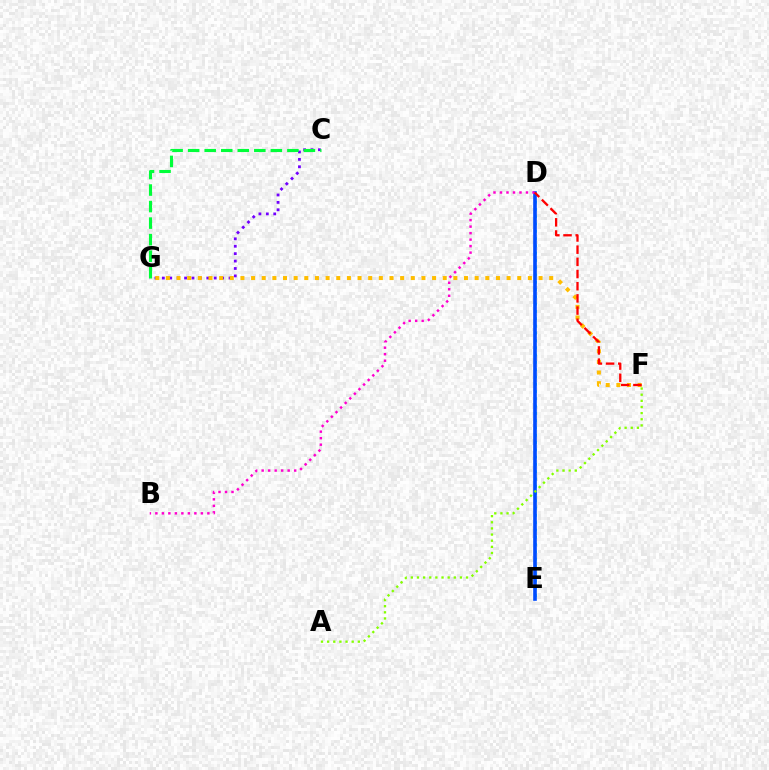{('D', 'E'): [{'color': '#00fff6', 'line_style': 'dotted', 'thickness': 1.98}, {'color': '#004bff', 'line_style': 'solid', 'thickness': 2.62}], ('C', 'G'): [{'color': '#7200ff', 'line_style': 'dotted', 'thickness': 2.01}, {'color': '#00ff39', 'line_style': 'dashed', 'thickness': 2.25}], ('F', 'G'): [{'color': '#ffbd00', 'line_style': 'dotted', 'thickness': 2.89}], ('B', 'D'): [{'color': '#ff00cf', 'line_style': 'dotted', 'thickness': 1.77}], ('A', 'F'): [{'color': '#84ff00', 'line_style': 'dotted', 'thickness': 1.67}], ('D', 'F'): [{'color': '#ff0000', 'line_style': 'dashed', 'thickness': 1.65}]}